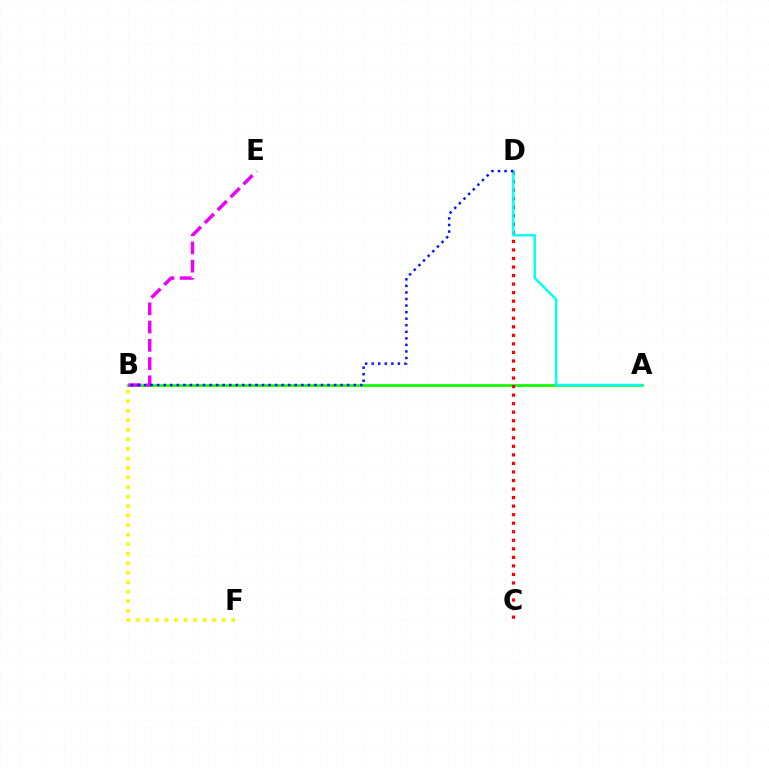{('A', 'B'): [{'color': '#08ff00', 'line_style': 'solid', 'thickness': 1.92}], ('B', 'F'): [{'color': '#fcf500', 'line_style': 'dotted', 'thickness': 2.59}], ('C', 'D'): [{'color': '#ff0000', 'line_style': 'dotted', 'thickness': 2.32}], ('A', 'D'): [{'color': '#00fff6', 'line_style': 'solid', 'thickness': 1.75}], ('B', 'E'): [{'color': '#ee00ff', 'line_style': 'dashed', 'thickness': 2.48}], ('B', 'D'): [{'color': '#0010ff', 'line_style': 'dotted', 'thickness': 1.78}]}